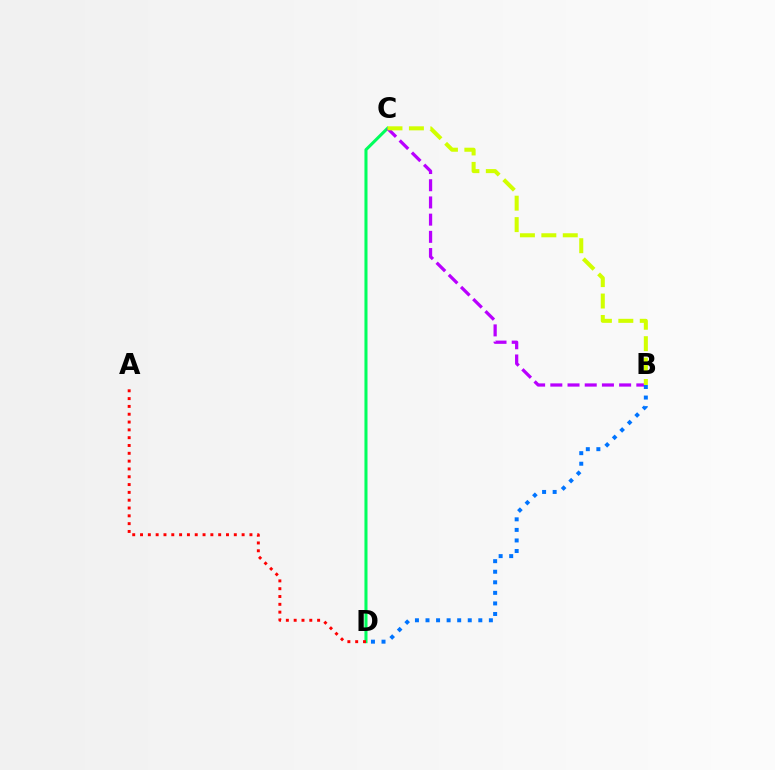{('C', 'D'): [{'color': '#00ff5c', 'line_style': 'solid', 'thickness': 2.2}], ('B', 'C'): [{'color': '#b900ff', 'line_style': 'dashed', 'thickness': 2.34}, {'color': '#d1ff00', 'line_style': 'dashed', 'thickness': 2.91}], ('B', 'D'): [{'color': '#0074ff', 'line_style': 'dotted', 'thickness': 2.87}], ('A', 'D'): [{'color': '#ff0000', 'line_style': 'dotted', 'thickness': 2.12}]}